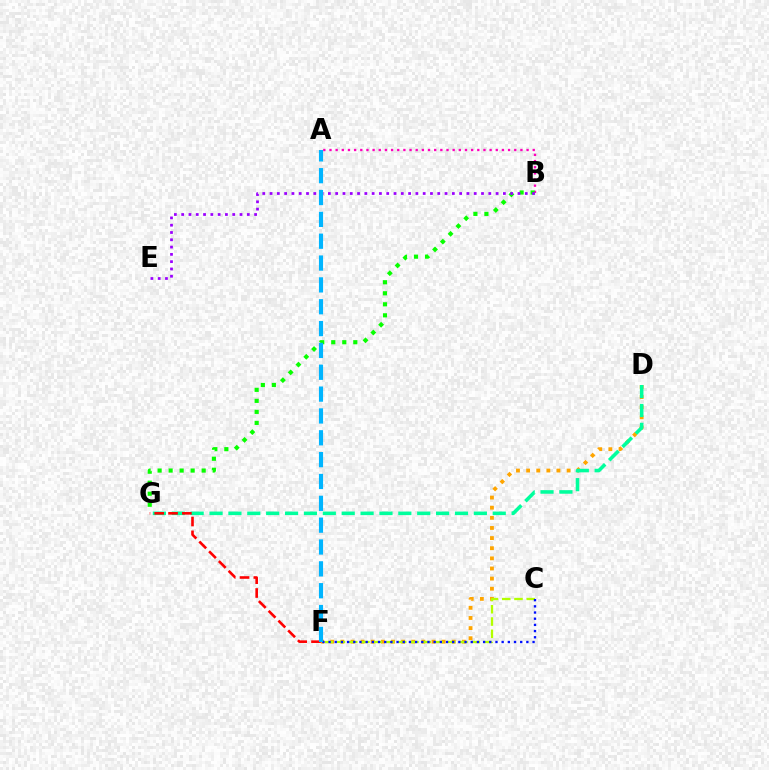{('D', 'F'): [{'color': '#ffa500', 'line_style': 'dotted', 'thickness': 2.75}], ('A', 'B'): [{'color': '#ff00bd', 'line_style': 'dotted', 'thickness': 1.67}], ('C', 'F'): [{'color': '#b3ff00', 'line_style': 'dashed', 'thickness': 1.66}, {'color': '#0010ff', 'line_style': 'dotted', 'thickness': 1.68}], ('D', 'G'): [{'color': '#00ff9d', 'line_style': 'dashed', 'thickness': 2.56}], ('B', 'G'): [{'color': '#08ff00', 'line_style': 'dotted', 'thickness': 2.99}], ('F', 'G'): [{'color': '#ff0000', 'line_style': 'dashed', 'thickness': 1.88}], ('B', 'E'): [{'color': '#9b00ff', 'line_style': 'dotted', 'thickness': 1.98}], ('A', 'F'): [{'color': '#00b5ff', 'line_style': 'dashed', 'thickness': 2.97}]}